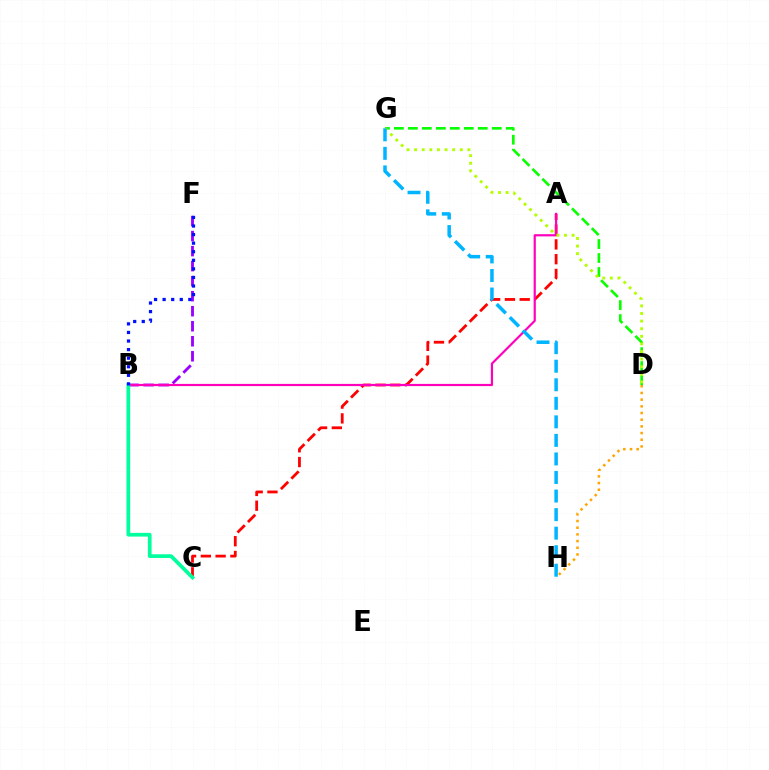{('D', 'H'): [{'color': '#ffa500', 'line_style': 'dotted', 'thickness': 1.82}], ('A', 'C'): [{'color': '#ff0000', 'line_style': 'dashed', 'thickness': 2.01}], ('D', 'G'): [{'color': '#08ff00', 'line_style': 'dashed', 'thickness': 1.9}, {'color': '#b3ff00', 'line_style': 'dotted', 'thickness': 2.07}], ('B', 'F'): [{'color': '#9b00ff', 'line_style': 'dashed', 'thickness': 2.04}, {'color': '#0010ff', 'line_style': 'dotted', 'thickness': 2.33}], ('A', 'B'): [{'color': '#ff00bd', 'line_style': 'solid', 'thickness': 1.58}], ('G', 'H'): [{'color': '#00b5ff', 'line_style': 'dashed', 'thickness': 2.52}], ('B', 'C'): [{'color': '#00ff9d', 'line_style': 'solid', 'thickness': 2.67}]}